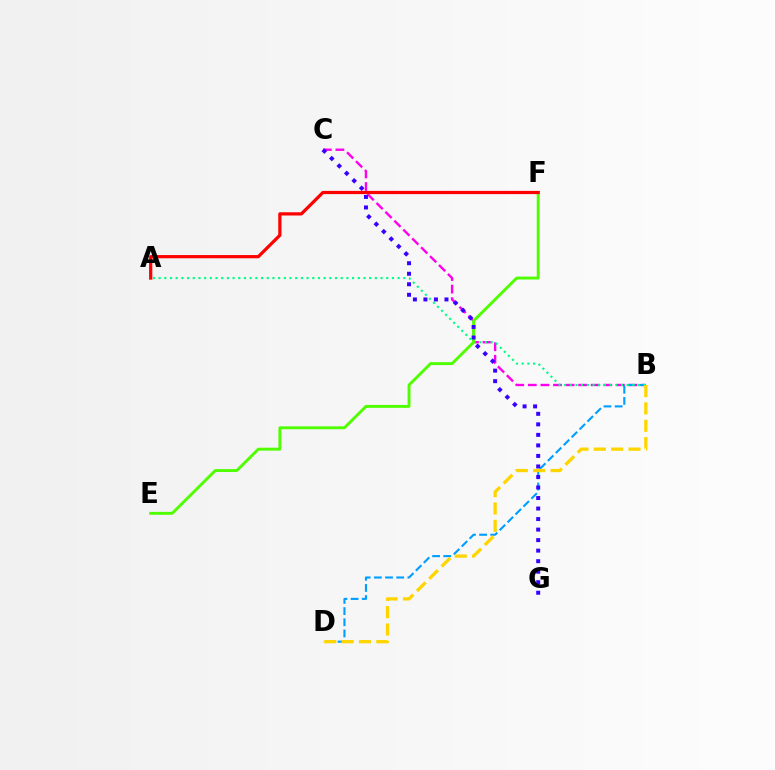{('B', 'C'): [{'color': '#ff00ed', 'line_style': 'dashed', 'thickness': 1.71}], ('B', 'D'): [{'color': '#009eff', 'line_style': 'dashed', 'thickness': 1.52}, {'color': '#ffd500', 'line_style': 'dashed', 'thickness': 2.36}], ('A', 'B'): [{'color': '#00ff86', 'line_style': 'dotted', 'thickness': 1.55}], ('E', 'F'): [{'color': '#4fff00', 'line_style': 'solid', 'thickness': 2.09}], ('A', 'F'): [{'color': '#ff0000', 'line_style': 'solid', 'thickness': 2.32}], ('C', 'G'): [{'color': '#3700ff', 'line_style': 'dotted', 'thickness': 2.86}]}